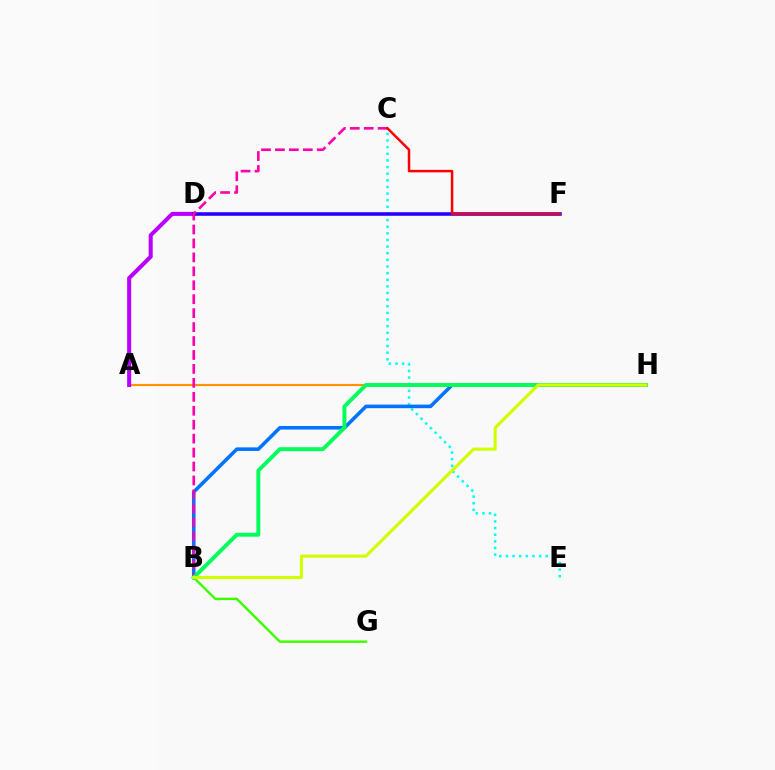{('A', 'H'): [{'color': '#ff9400', 'line_style': 'solid', 'thickness': 1.53}], ('C', 'E'): [{'color': '#00fff6', 'line_style': 'dotted', 'thickness': 1.8}], ('A', 'D'): [{'color': '#b900ff', 'line_style': 'solid', 'thickness': 2.91}], ('B', 'H'): [{'color': '#0074ff', 'line_style': 'solid', 'thickness': 2.58}, {'color': '#00ff5c', 'line_style': 'solid', 'thickness': 2.83}, {'color': '#d1ff00', 'line_style': 'solid', 'thickness': 2.25}], ('D', 'F'): [{'color': '#2500ff', 'line_style': 'solid', 'thickness': 2.57}], ('B', 'G'): [{'color': '#3dff00', 'line_style': 'solid', 'thickness': 1.75}], ('B', 'C'): [{'color': '#ff00ac', 'line_style': 'dashed', 'thickness': 1.89}], ('C', 'F'): [{'color': '#ff0000', 'line_style': 'solid', 'thickness': 1.79}]}